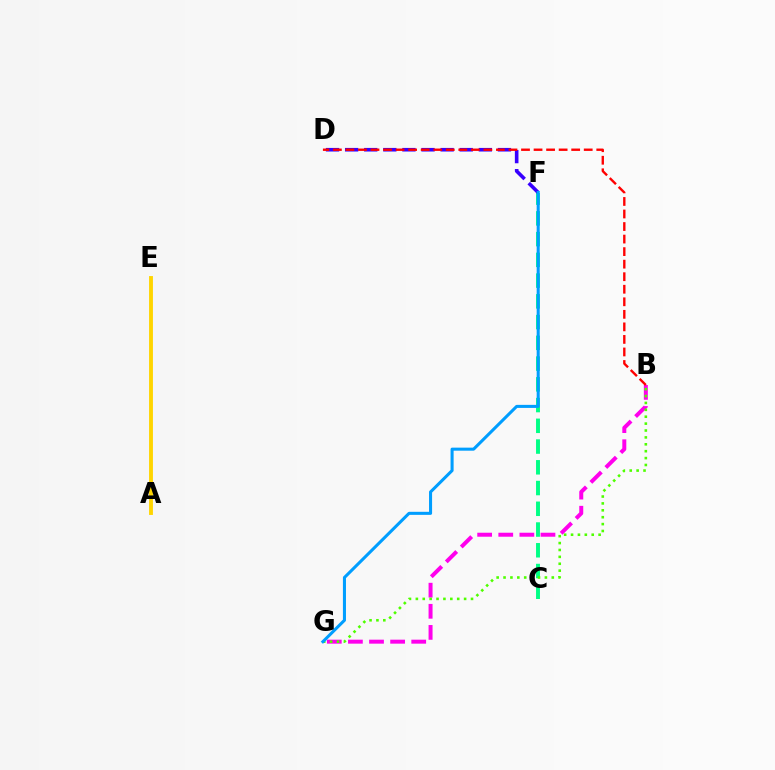{('C', 'F'): [{'color': '#00ff86', 'line_style': 'dashed', 'thickness': 2.82}], ('B', 'G'): [{'color': '#ff00ed', 'line_style': 'dashed', 'thickness': 2.87}, {'color': '#4fff00', 'line_style': 'dotted', 'thickness': 1.87}], ('A', 'E'): [{'color': '#ffd500', 'line_style': 'solid', 'thickness': 2.79}], ('D', 'F'): [{'color': '#3700ff', 'line_style': 'dashed', 'thickness': 2.59}], ('B', 'D'): [{'color': '#ff0000', 'line_style': 'dashed', 'thickness': 1.7}], ('F', 'G'): [{'color': '#009eff', 'line_style': 'solid', 'thickness': 2.2}]}